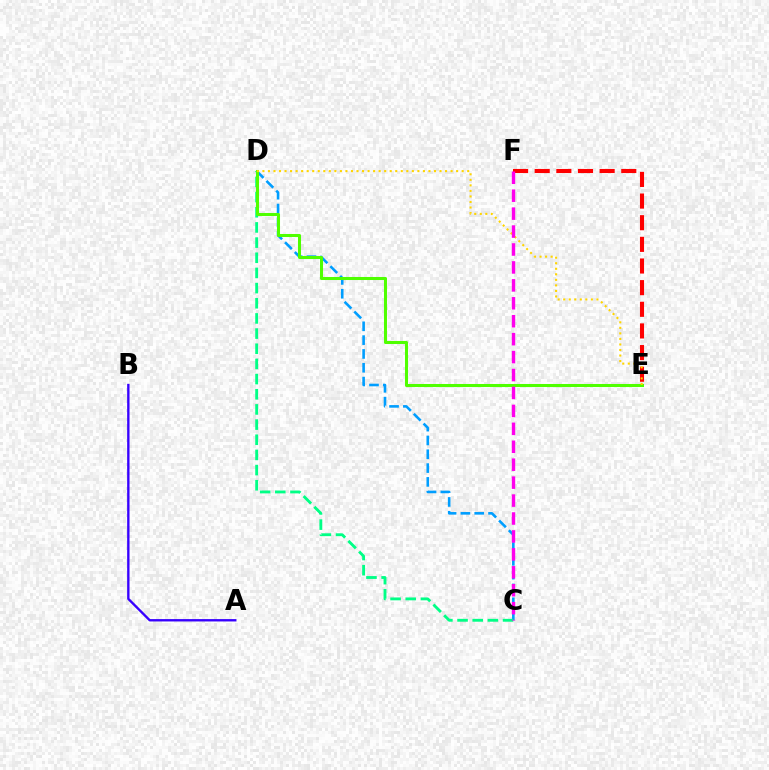{('C', 'D'): [{'color': '#009eff', 'line_style': 'dashed', 'thickness': 1.88}, {'color': '#00ff86', 'line_style': 'dashed', 'thickness': 2.06}], ('D', 'E'): [{'color': '#4fff00', 'line_style': 'solid', 'thickness': 2.19}, {'color': '#ffd500', 'line_style': 'dotted', 'thickness': 1.5}], ('E', 'F'): [{'color': '#ff0000', 'line_style': 'dashed', 'thickness': 2.94}], ('A', 'B'): [{'color': '#3700ff', 'line_style': 'solid', 'thickness': 1.7}], ('C', 'F'): [{'color': '#ff00ed', 'line_style': 'dashed', 'thickness': 2.44}]}